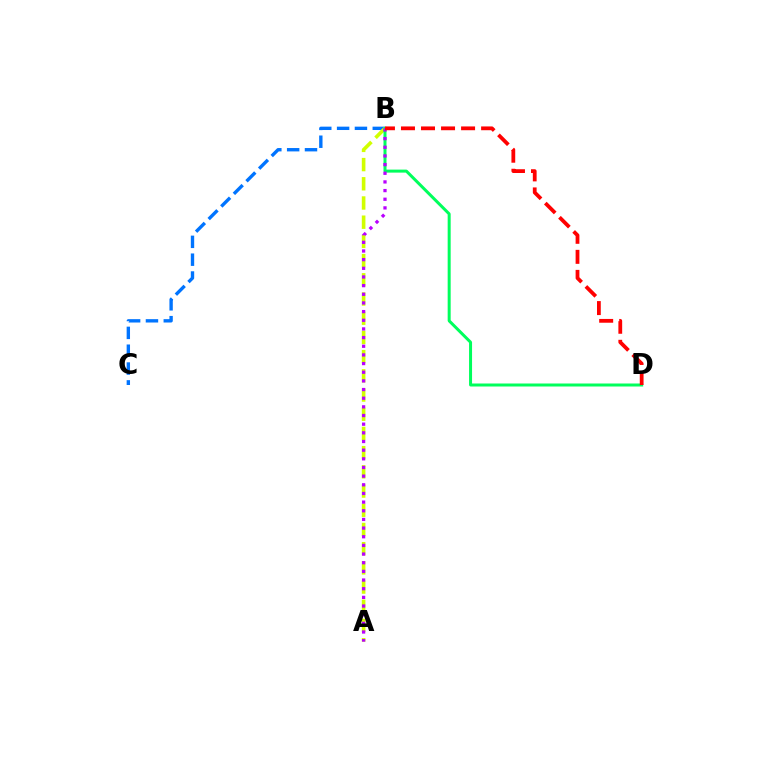{('B', 'C'): [{'color': '#0074ff', 'line_style': 'dashed', 'thickness': 2.42}], ('A', 'B'): [{'color': '#d1ff00', 'line_style': 'dashed', 'thickness': 2.61}, {'color': '#b900ff', 'line_style': 'dotted', 'thickness': 2.35}], ('B', 'D'): [{'color': '#00ff5c', 'line_style': 'solid', 'thickness': 2.16}, {'color': '#ff0000', 'line_style': 'dashed', 'thickness': 2.72}]}